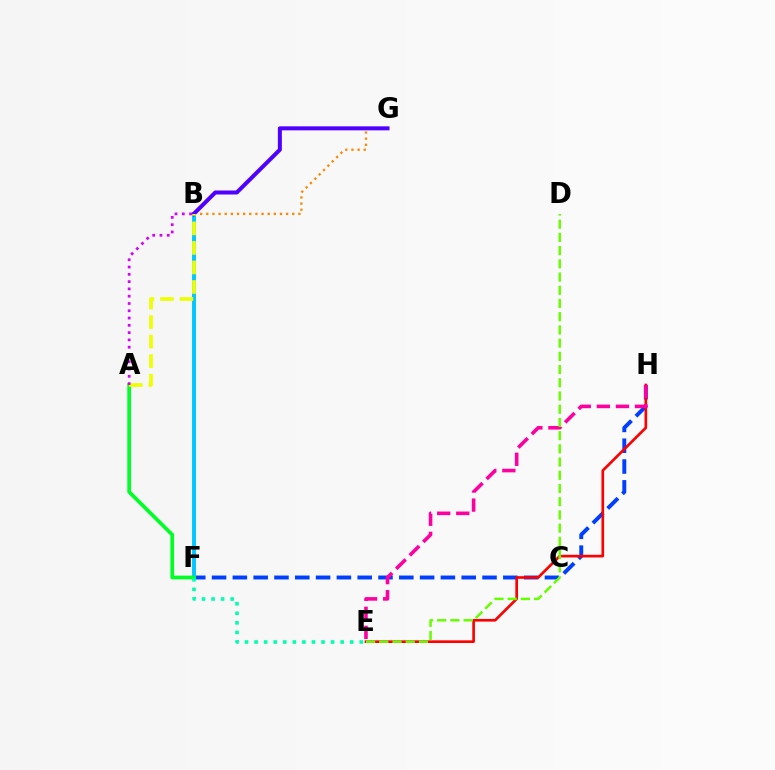{('F', 'H'): [{'color': '#003fff', 'line_style': 'dashed', 'thickness': 2.83}], ('B', 'F'): [{'color': '#00c7ff', 'line_style': 'solid', 'thickness': 2.79}], ('E', 'H'): [{'color': '#ff0000', 'line_style': 'solid', 'thickness': 1.91}, {'color': '#ff00a0', 'line_style': 'dashed', 'thickness': 2.59}], ('B', 'G'): [{'color': '#ff8800', 'line_style': 'dotted', 'thickness': 1.67}, {'color': '#4f00ff', 'line_style': 'solid', 'thickness': 2.88}], ('A', 'F'): [{'color': '#00ff27', 'line_style': 'solid', 'thickness': 2.67}], ('A', 'B'): [{'color': '#eeff00', 'line_style': 'dashed', 'thickness': 2.65}, {'color': '#d600ff', 'line_style': 'dotted', 'thickness': 1.98}], ('E', 'F'): [{'color': '#00ffaf', 'line_style': 'dotted', 'thickness': 2.6}], ('D', 'E'): [{'color': '#66ff00', 'line_style': 'dashed', 'thickness': 1.8}]}